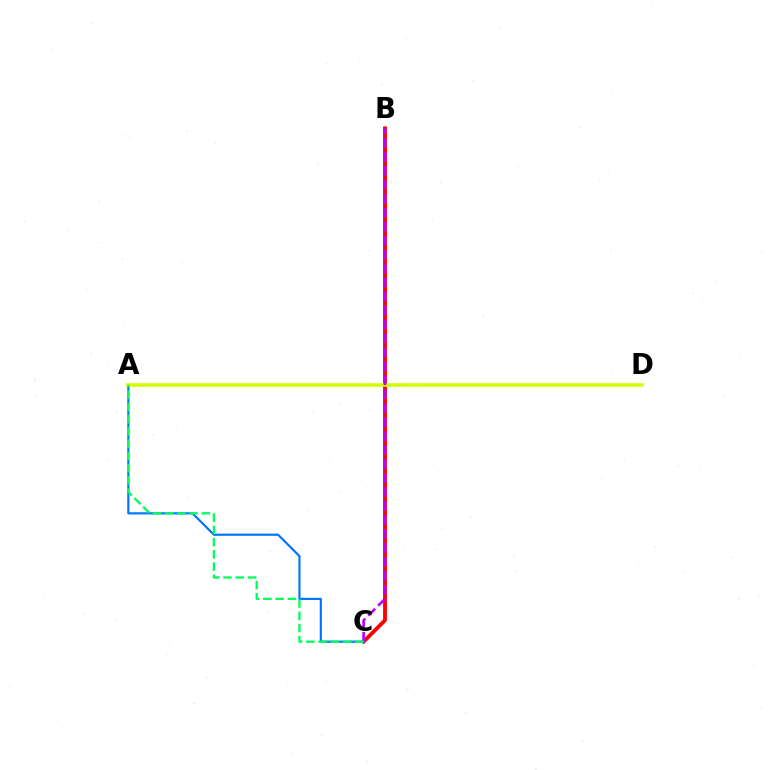{('B', 'C'): [{'color': '#ff0000', 'line_style': 'solid', 'thickness': 2.77}, {'color': '#b900ff', 'line_style': 'dashed', 'thickness': 1.9}], ('A', 'C'): [{'color': '#0074ff', 'line_style': 'solid', 'thickness': 1.56}, {'color': '#00ff5c', 'line_style': 'dashed', 'thickness': 1.66}], ('A', 'D'): [{'color': '#d1ff00', 'line_style': 'solid', 'thickness': 2.56}]}